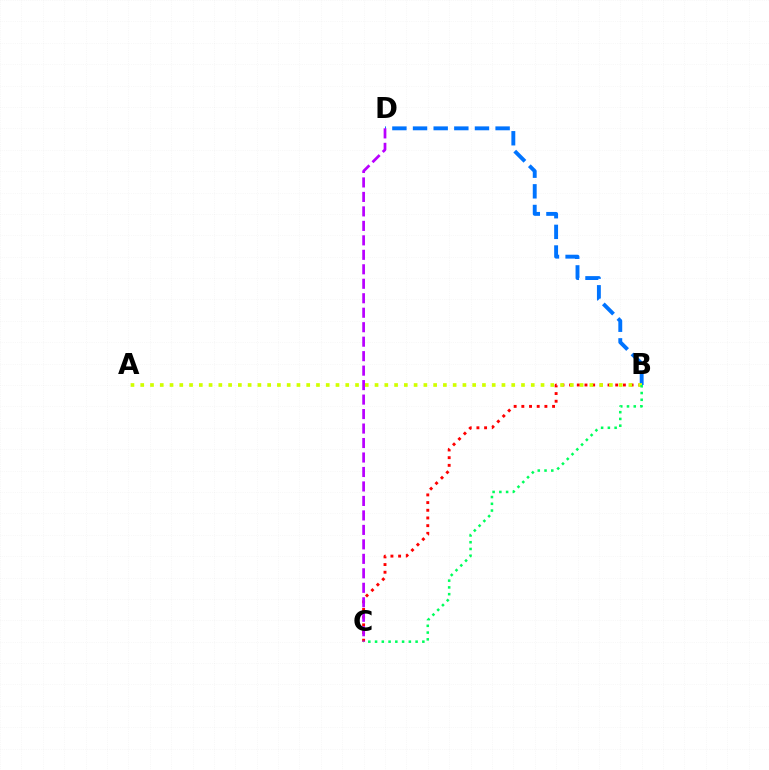{('B', 'C'): [{'color': '#ff0000', 'line_style': 'dotted', 'thickness': 2.09}, {'color': '#00ff5c', 'line_style': 'dotted', 'thickness': 1.84}], ('B', 'D'): [{'color': '#0074ff', 'line_style': 'dashed', 'thickness': 2.8}], ('A', 'B'): [{'color': '#d1ff00', 'line_style': 'dotted', 'thickness': 2.65}], ('C', 'D'): [{'color': '#b900ff', 'line_style': 'dashed', 'thickness': 1.97}]}